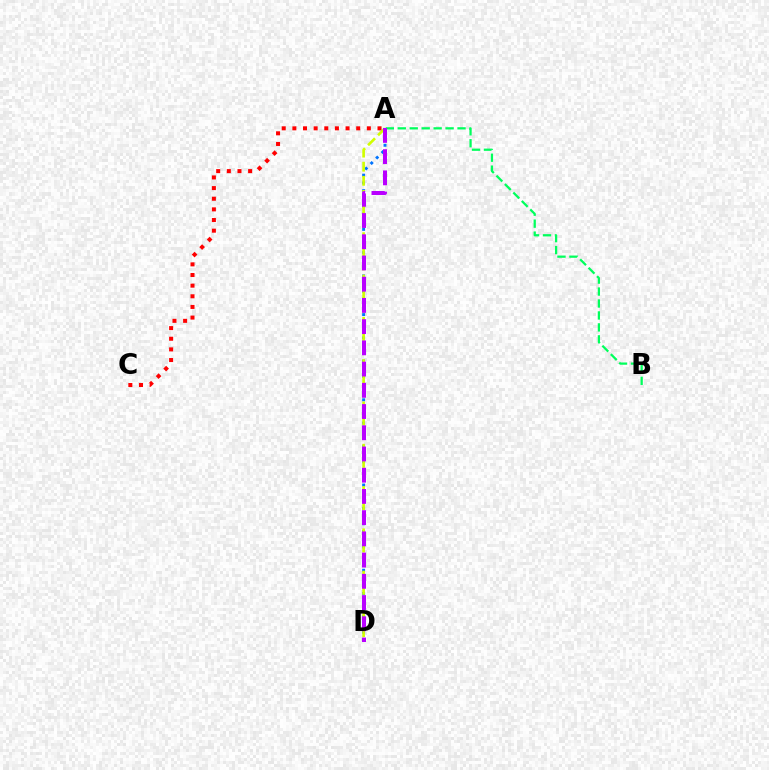{('A', 'D'): [{'color': '#0074ff', 'line_style': 'dotted', 'thickness': 2.1}, {'color': '#d1ff00', 'line_style': 'dashed', 'thickness': 1.92}, {'color': '#b900ff', 'line_style': 'dashed', 'thickness': 2.88}], ('A', 'B'): [{'color': '#00ff5c', 'line_style': 'dashed', 'thickness': 1.62}], ('A', 'C'): [{'color': '#ff0000', 'line_style': 'dotted', 'thickness': 2.89}]}